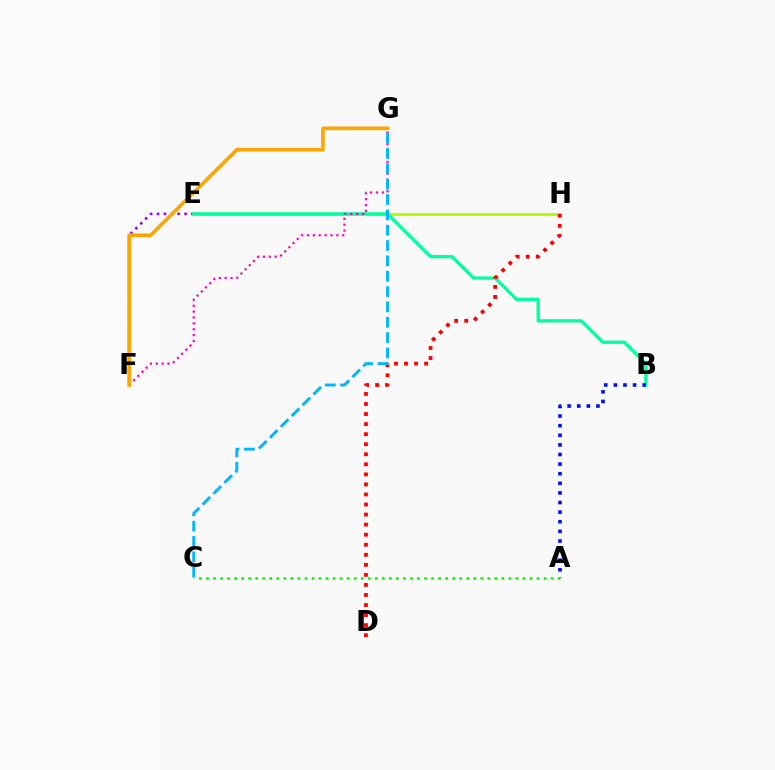{('E', 'H'): [{'color': '#b3ff00', 'line_style': 'solid', 'thickness': 2.13}], ('E', 'F'): [{'color': '#9b00ff', 'line_style': 'dotted', 'thickness': 1.87}], ('B', 'E'): [{'color': '#00ff9d', 'line_style': 'solid', 'thickness': 2.35}], ('A', 'B'): [{'color': '#0010ff', 'line_style': 'dotted', 'thickness': 2.61}], ('F', 'G'): [{'color': '#ff00bd', 'line_style': 'dotted', 'thickness': 1.6}, {'color': '#ffa500', 'line_style': 'solid', 'thickness': 2.62}], ('D', 'H'): [{'color': '#ff0000', 'line_style': 'dotted', 'thickness': 2.73}], ('A', 'C'): [{'color': '#08ff00', 'line_style': 'dotted', 'thickness': 1.91}], ('C', 'G'): [{'color': '#00b5ff', 'line_style': 'dashed', 'thickness': 2.08}]}